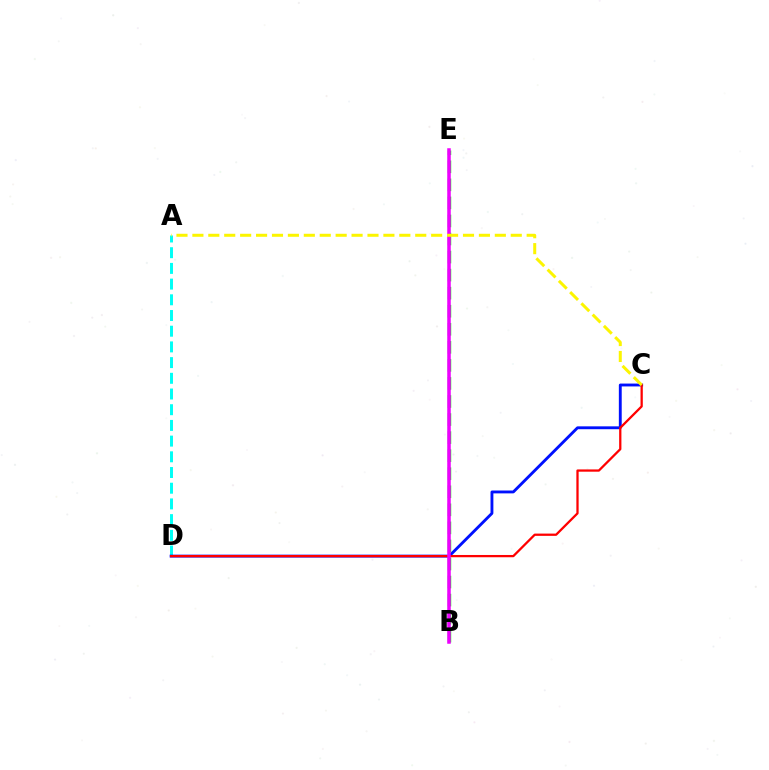{('A', 'D'): [{'color': '#00fff6', 'line_style': 'dashed', 'thickness': 2.13}], ('C', 'D'): [{'color': '#0010ff', 'line_style': 'solid', 'thickness': 2.06}, {'color': '#ff0000', 'line_style': 'solid', 'thickness': 1.63}], ('B', 'E'): [{'color': '#08ff00', 'line_style': 'dashed', 'thickness': 2.45}, {'color': '#ee00ff', 'line_style': 'solid', 'thickness': 2.53}], ('A', 'C'): [{'color': '#fcf500', 'line_style': 'dashed', 'thickness': 2.16}]}